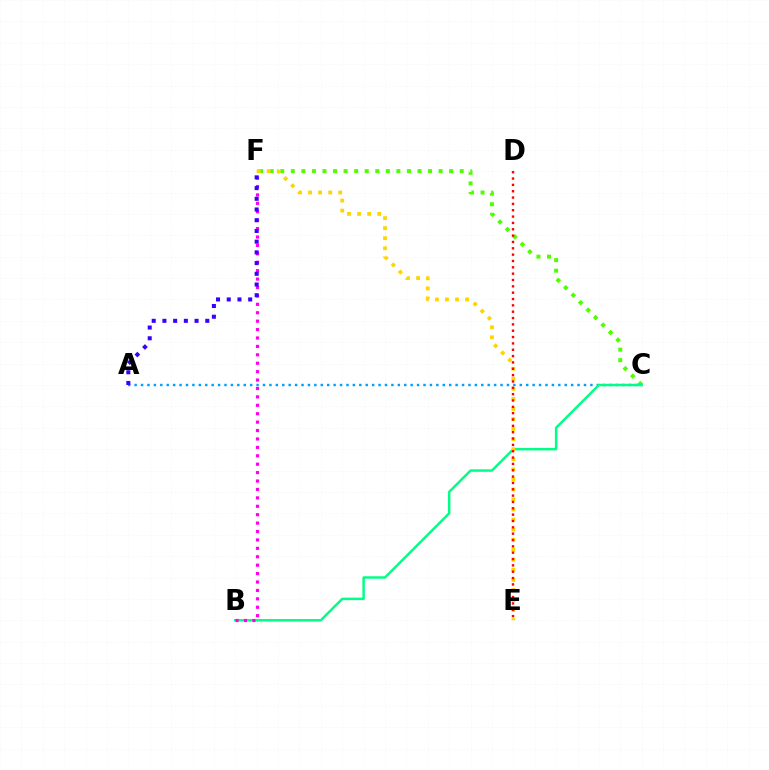{('C', 'F'): [{'color': '#4fff00', 'line_style': 'dotted', 'thickness': 2.87}], ('A', 'C'): [{'color': '#009eff', 'line_style': 'dotted', 'thickness': 1.74}], ('B', 'C'): [{'color': '#00ff86', 'line_style': 'solid', 'thickness': 1.78}], ('B', 'F'): [{'color': '#ff00ed', 'line_style': 'dotted', 'thickness': 2.29}], ('E', 'F'): [{'color': '#ffd500', 'line_style': 'dotted', 'thickness': 2.73}], ('D', 'E'): [{'color': '#ff0000', 'line_style': 'dotted', 'thickness': 1.72}], ('A', 'F'): [{'color': '#3700ff', 'line_style': 'dotted', 'thickness': 2.91}]}